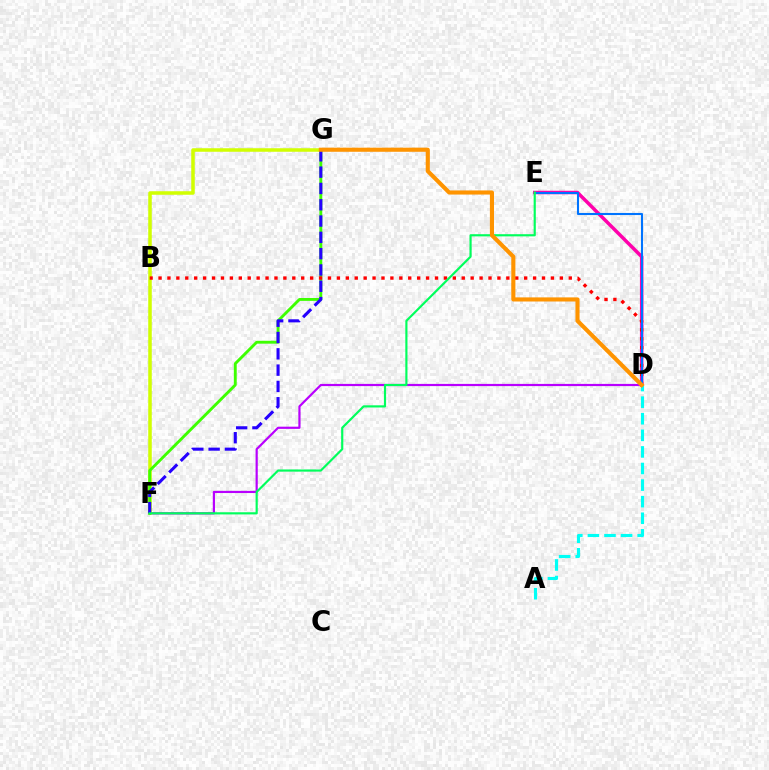{('D', 'F'): [{'color': '#b900ff', 'line_style': 'solid', 'thickness': 1.58}], ('F', 'G'): [{'color': '#d1ff00', 'line_style': 'solid', 'thickness': 2.54}, {'color': '#3dff00', 'line_style': 'solid', 'thickness': 2.07}, {'color': '#2500ff', 'line_style': 'dashed', 'thickness': 2.21}], ('D', 'E'): [{'color': '#ff00ac', 'line_style': 'solid', 'thickness': 2.51}, {'color': '#0074ff', 'line_style': 'solid', 'thickness': 1.5}], ('B', 'D'): [{'color': '#ff0000', 'line_style': 'dotted', 'thickness': 2.42}], ('A', 'D'): [{'color': '#00fff6', 'line_style': 'dashed', 'thickness': 2.25}], ('E', 'F'): [{'color': '#00ff5c', 'line_style': 'solid', 'thickness': 1.56}], ('D', 'G'): [{'color': '#ff9400', 'line_style': 'solid', 'thickness': 2.96}]}